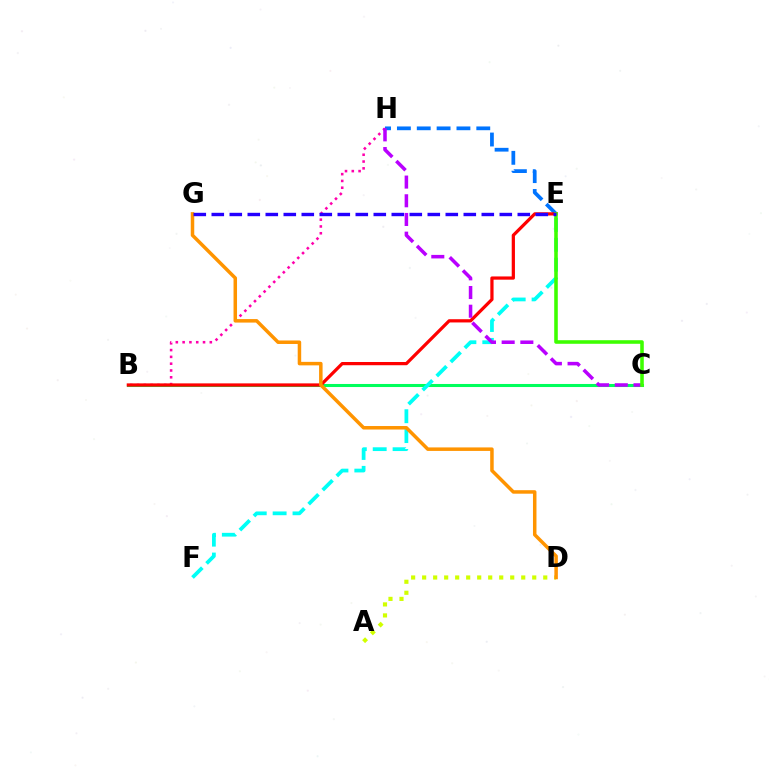{('E', 'H'): [{'color': '#0074ff', 'line_style': 'dashed', 'thickness': 2.7}], ('A', 'D'): [{'color': '#d1ff00', 'line_style': 'dotted', 'thickness': 2.99}], ('B', 'H'): [{'color': '#ff00ac', 'line_style': 'dotted', 'thickness': 1.85}], ('B', 'C'): [{'color': '#00ff5c', 'line_style': 'solid', 'thickness': 2.2}], ('E', 'F'): [{'color': '#00fff6', 'line_style': 'dashed', 'thickness': 2.7}], ('B', 'E'): [{'color': '#ff0000', 'line_style': 'solid', 'thickness': 2.33}], ('C', 'H'): [{'color': '#b900ff', 'line_style': 'dashed', 'thickness': 2.54}], ('C', 'E'): [{'color': '#3dff00', 'line_style': 'solid', 'thickness': 2.57}], ('D', 'G'): [{'color': '#ff9400', 'line_style': 'solid', 'thickness': 2.52}], ('E', 'G'): [{'color': '#2500ff', 'line_style': 'dashed', 'thickness': 2.45}]}